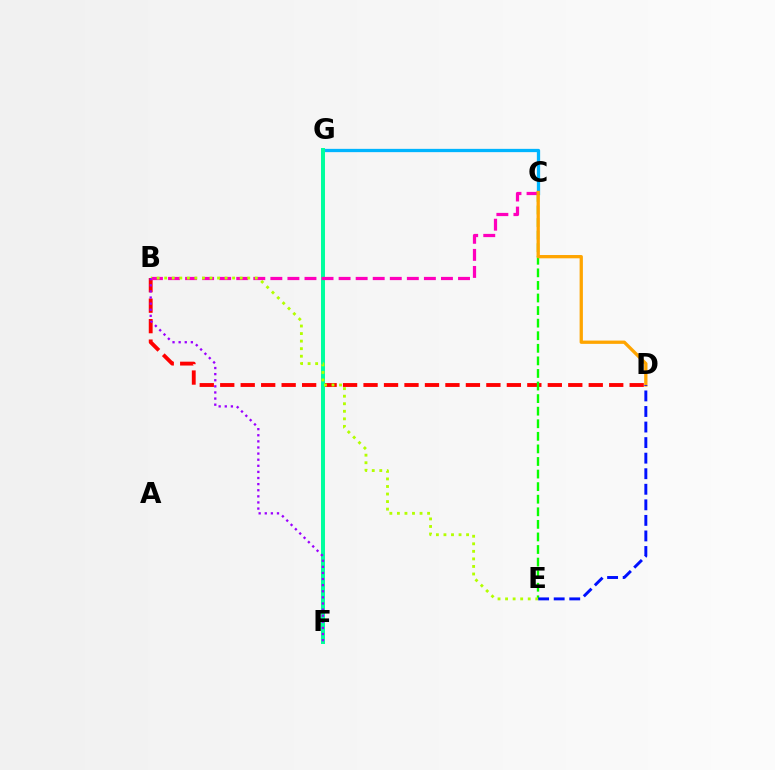{('B', 'D'): [{'color': '#ff0000', 'line_style': 'dashed', 'thickness': 2.78}], ('C', 'E'): [{'color': '#08ff00', 'line_style': 'dashed', 'thickness': 1.71}], ('C', 'G'): [{'color': '#00b5ff', 'line_style': 'solid', 'thickness': 2.36}], ('F', 'G'): [{'color': '#00ff9d', 'line_style': 'solid', 'thickness': 2.86}], ('B', 'C'): [{'color': '#ff00bd', 'line_style': 'dashed', 'thickness': 2.32}], ('C', 'D'): [{'color': '#ffa500', 'line_style': 'solid', 'thickness': 2.36}], ('B', 'E'): [{'color': '#b3ff00', 'line_style': 'dotted', 'thickness': 2.05}], ('D', 'E'): [{'color': '#0010ff', 'line_style': 'dashed', 'thickness': 2.11}], ('B', 'F'): [{'color': '#9b00ff', 'line_style': 'dotted', 'thickness': 1.66}]}